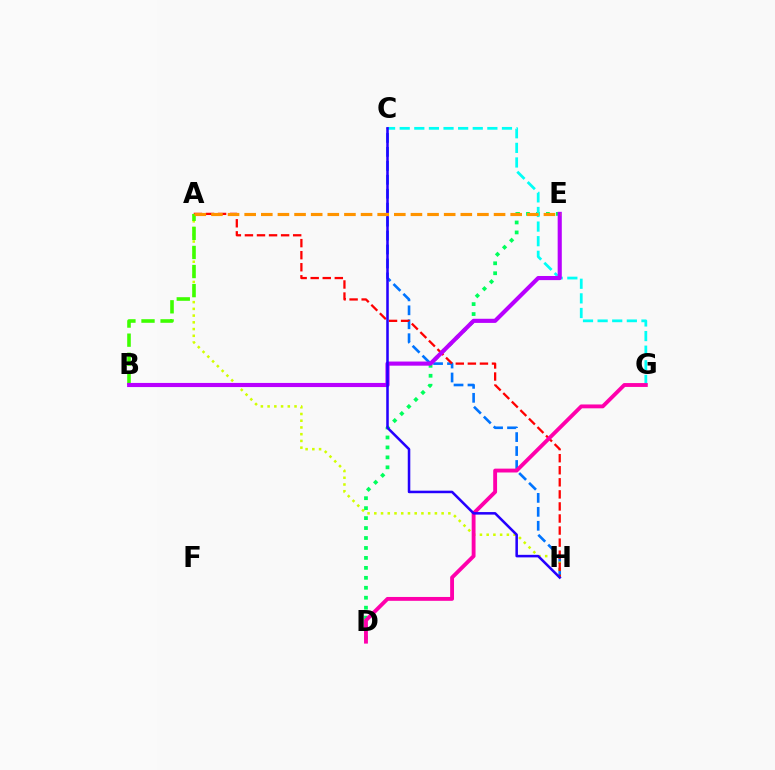{('D', 'E'): [{'color': '#00ff5c', 'line_style': 'dotted', 'thickness': 2.7}], ('C', 'G'): [{'color': '#00fff6', 'line_style': 'dashed', 'thickness': 1.98}], ('C', 'H'): [{'color': '#0074ff', 'line_style': 'dashed', 'thickness': 1.9}, {'color': '#2500ff', 'line_style': 'solid', 'thickness': 1.83}], ('A', 'H'): [{'color': '#d1ff00', 'line_style': 'dotted', 'thickness': 1.83}, {'color': '#ff0000', 'line_style': 'dashed', 'thickness': 1.64}], ('D', 'G'): [{'color': '#ff00ac', 'line_style': 'solid', 'thickness': 2.78}], ('A', 'B'): [{'color': '#3dff00', 'line_style': 'dashed', 'thickness': 2.59}], ('B', 'E'): [{'color': '#b900ff', 'line_style': 'solid', 'thickness': 2.97}], ('A', 'E'): [{'color': '#ff9400', 'line_style': 'dashed', 'thickness': 2.26}]}